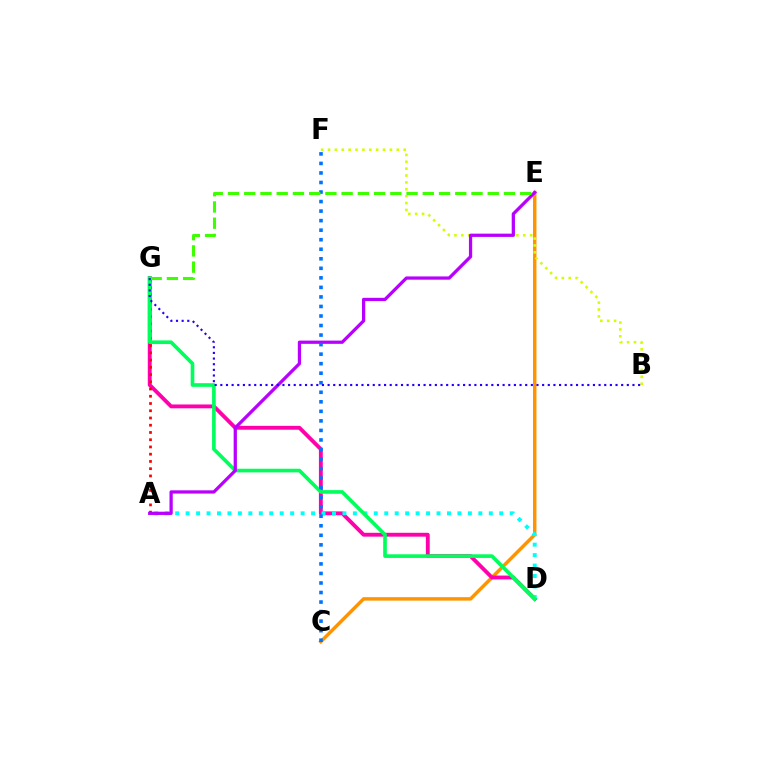{('C', 'E'): [{'color': '#ff9400', 'line_style': 'solid', 'thickness': 2.49}], ('D', 'G'): [{'color': '#ff00ac', 'line_style': 'solid', 'thickness': 2.78}, {'color': '#00ff5c', 'line_style': 'solid', 'thickness': 2.63}], ('A', 'D'): [{'color': '#00fff6', 'line_style': 'dotted', 'thickness': 2.84}], ('B', 'F'): [{'color': '#d1ff00', 'line_style': 'dotted', 'thickness': 1.87}], ('A', 'G'): [{'color': '#ff0000', 'line_style': 'dotted', 'thickness': 1.97}], ('A', 'E'): [{'color': '#b900ff', 'line_style': 'solid', 'thickness': 2.34}], ('C', 'F'): [{'color': '#0074ff', 'line_style': 'dotted', 'thickness': 2.59}], ('E', 'G'): [{'color': '#3dff00', 'line_style': 'dashed', 'thickness': 2.21}], ('B', 'G'): [{'color': '#2500ff', 'line_style': 'dotted', 'thickness': 1.53}]}